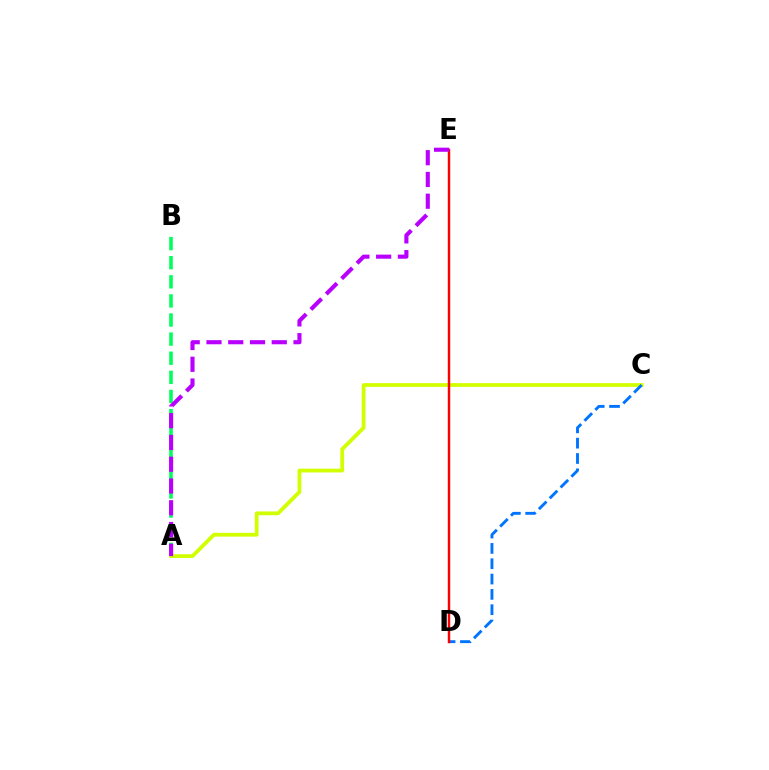{('A', 'B'): [{'color': '#00ff5c', 'line_style': 'dashed', 'thickness': 2.6}], ('A', 'C'): [{'color': '#d1ff00', 'line_style': 'solid', 'thickness': 2.71}], ('C', 'D'): [{'color': '#0074ff', 'line_style': 'dashed', 'thickness': 2.08}], ('D', 'E'): [{'color': '#ff0000', 'line_style': 'solid', 'thickness': 1.77}], ('A', 'E'): [{'color': '#b900ff', 'line_style': 'dashed', 'thickness': 2.96}]}